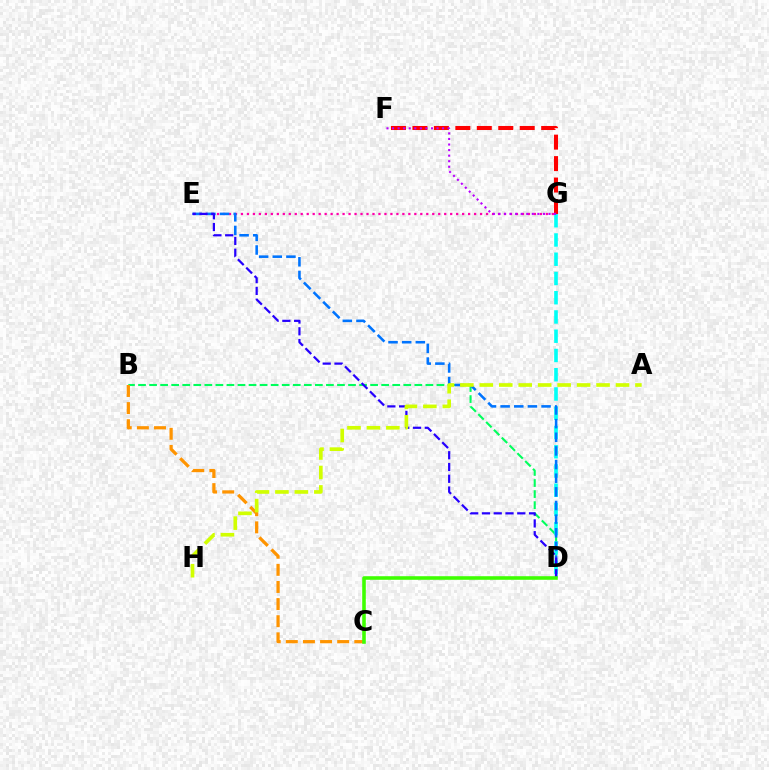{('B', 'D'): [{'color': '#00ff5c', 'line_style': 'dashed', 'thickness': 1.5}], ('E', 'G'): [{'color': '#ff00ac', 'line_style': 'dotted', 'thickness': 1.62}], ('B', 'C'): [{'color': '#ff9400', 'line_style': 'dashed', 'thickness': 2.33}], ('D', 'G'): [{'color': '#00fff6', 'line_style': 'dashed', 'thickness': 2.62}], ('D', 'E'): [{'color': '#0074ff', 'line_style': 'dashed', 'thickness': 1.85}, {'color': '#2500ff', 'line_style': 'dashed', 'thickness': 1.6}], ('F', 'G'): [{'color': '#ff0000', 'line_style': 'dashed', 'thickness': 2.92}, {'color': '#b900ff', 'line_style': 'dotted', 'thickness': 1.51}], ('A', 'H'): [{'color': '#d1ff00', 'line_style': 'dashed', 'thickness': 2.64}], ('C', 'D'): [{'color': '#3dff00', 'line_style': 'solid', 'thickness': 2.58}]}